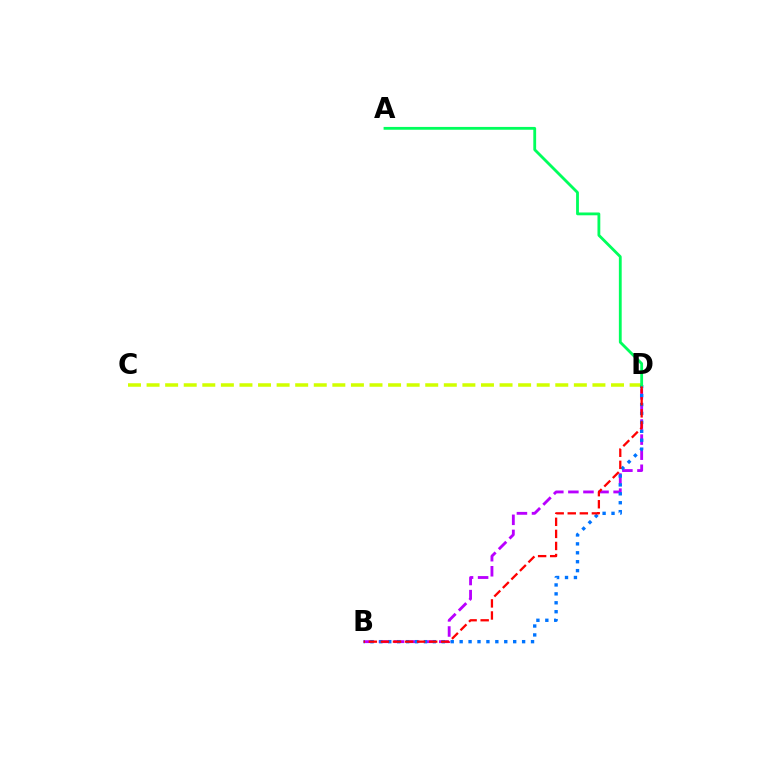{('C', 'D'): [{'color': '#d1ff00', 'line_style': 'dashed', 'thickness': 2.52}], ('B', 'D'): [{'color': '#b900ff', 'line_style': 'dashed', 'thickness': 2.05}, {'color': '#0074ff', 'line_style': 'dotted', 'thickness': 2.42}, {'color': '#ff0000', 'line_style': 'dashed', 'thickness': 1.64}], ('A', 'D'): [{'color': '#00ff5c', 'line_style': 'solid', 'thickness': 2.03}]}